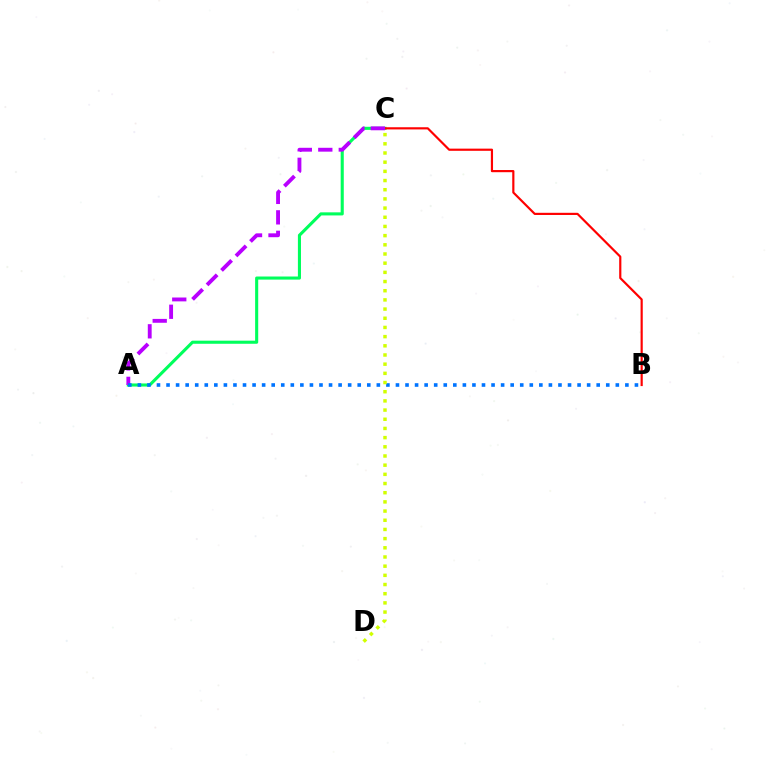{('A', 'C'): [{'color': '#00ff5c', 'line_style': 'solid', 'thickness': 2.23}, {'color': '#b900ff', 'line_style': 'dashed', 'thickness': 2.78}], ('B', 'C'): [{'color': '#ff0000', 'line_style': 'solid', 'thickness': 1.57}], ('A', 'B'): [{'color': '#0074ff', 'line_style': 'dotted', 'thickness': 2.6}], ('C', 'D'): [{'color': '#d1ff00', 'line_style': 'dotted', 'thickness': 2.49}]}